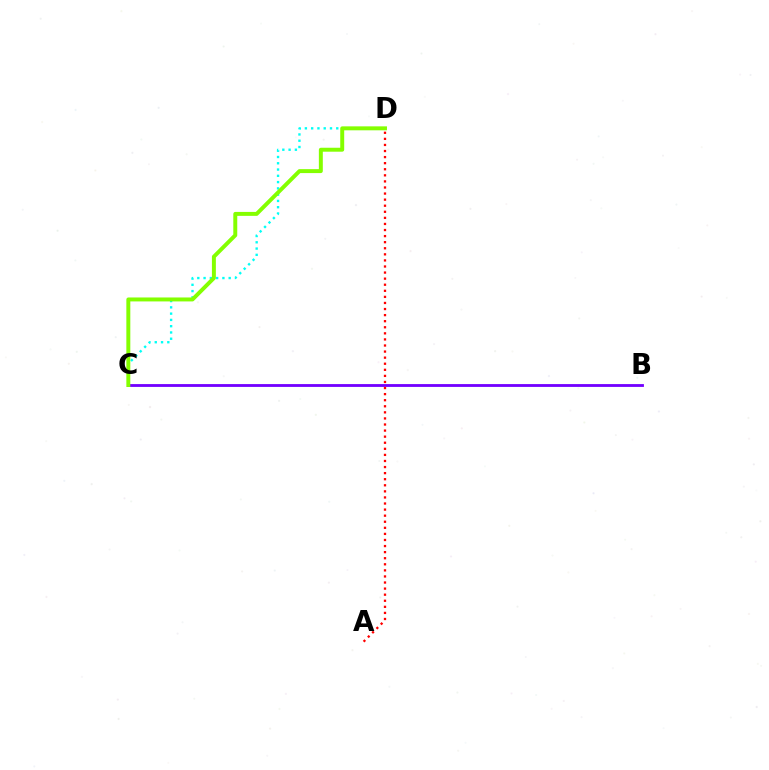{('C', 'D'): [{'color': '#00fff6', 'line_style': 'dotted', 'thickness': 1.71}, {'color': '#84ff00', 'line_style': 'solid', 'thickness': 2.85}], ('B', 'C'): [{'color': '#7200ff', 'line_style': 'solid', 'thickness': 2.04}], ('A', 'D'): [{'color': '#ff0000', 'line_style': 'dotted', 'thickness': 1.65}]}